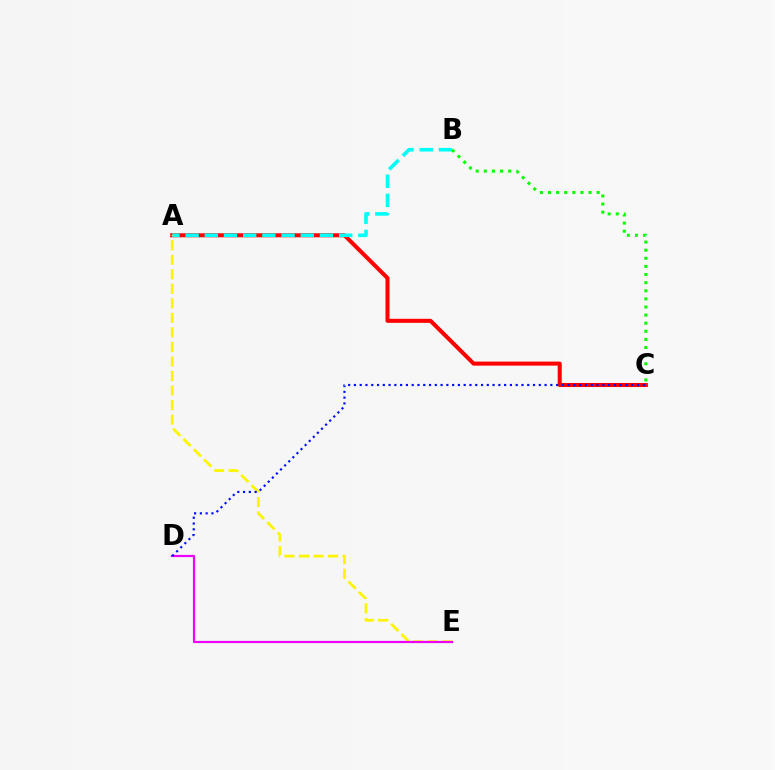{('A', 'C'): [{'color': '#ff0000', 'line_style': 'solid', 'thickness': 2.91}], ('A', 'B'): [{'color': '#00fff6', 'line_style': 'dashed', 'thickness': 2.61}], ('A', 'E'): [{'color': '#fcf500', 'line_style': 'dashed', 'thickness': 1.97}], ('D', 'E'): [{'color': '#ee00ff', 'line_style': 'solid', 'thickness': 1.58}], ('B', 'C'): [{'color': '#08ff00', 'line_style': 'dotted', 'thickness': 2.2}], ('C', 'D'): [{'color': '#0010ff', 'line_style': 'dotted', 'thickness': 1.57}]}